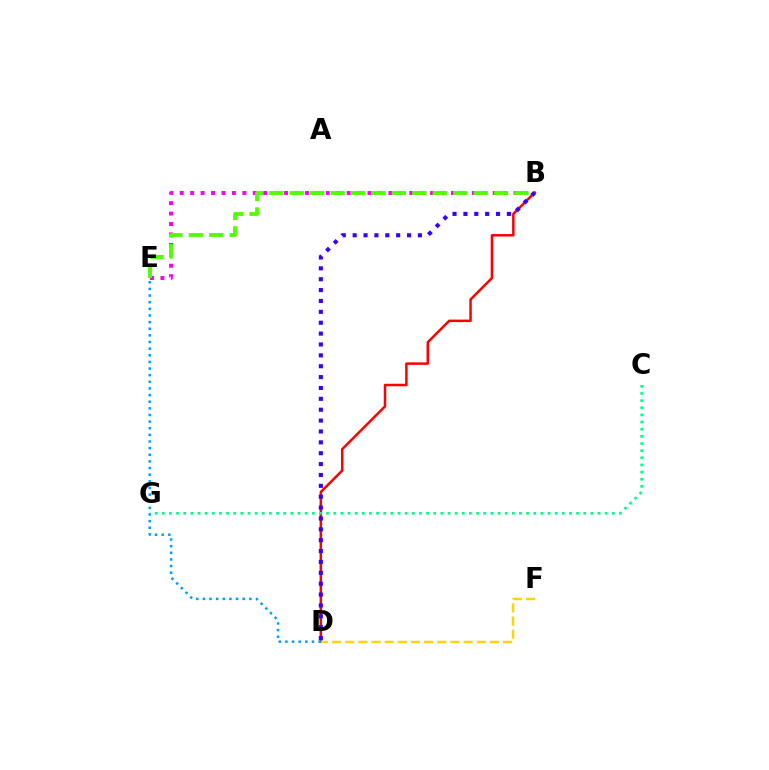{('B', 'E'): [{'color': '#ff00ed', 'line_style': 'dotted', 'thickness': 2.83}, {'color': '#4fff00', 'line_style': 'dashed', 'thickness': 2.77}], ('B', 'D'): [{'color': '#ff0000', 'line_style': 'solid', 'thickness': 1.8}, {'color': '#3700ff', 'line_style': 'dotted', 'thickness': 2.95}], ('D', 'F'): [{'color': '#ffd500', 'line_style': 'dashed', 'thickness': 1.79}], ('C', 'G'): [{'color': '#00ff86', 'line_style': 'dotted', 'thickness': 1.94}], ('D', 'E'): [{'color': '#009eff', 'line_style': 'dotted', 'thickness': 1.8}]}